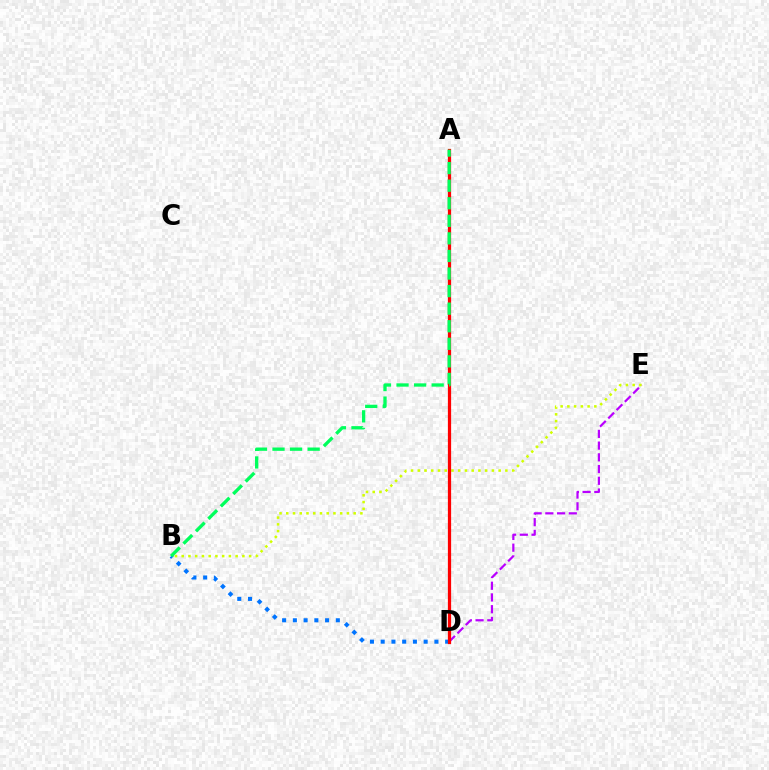{('D', 'E'): [{'color': '#b900ff', 'line_style': 'dashed', 'thickness': 1.59}], ('B', 'D'): [{'color': '#0074ff', 'line_style': 'dotted', 'thickness': 2.92}], ('B', 'E'): [{'color': '#d1ff00', 'line_style': 'dotted', 'thickness': 1.83}], ('A', 'D'): [{'color': '#ff0000', 'line_style': 'solid', 'thickness': 2.33}], ('A', 'B'): [{'color': '#00ff5c', 'line_style': 'dashed', 'thickness': 2.39}]}